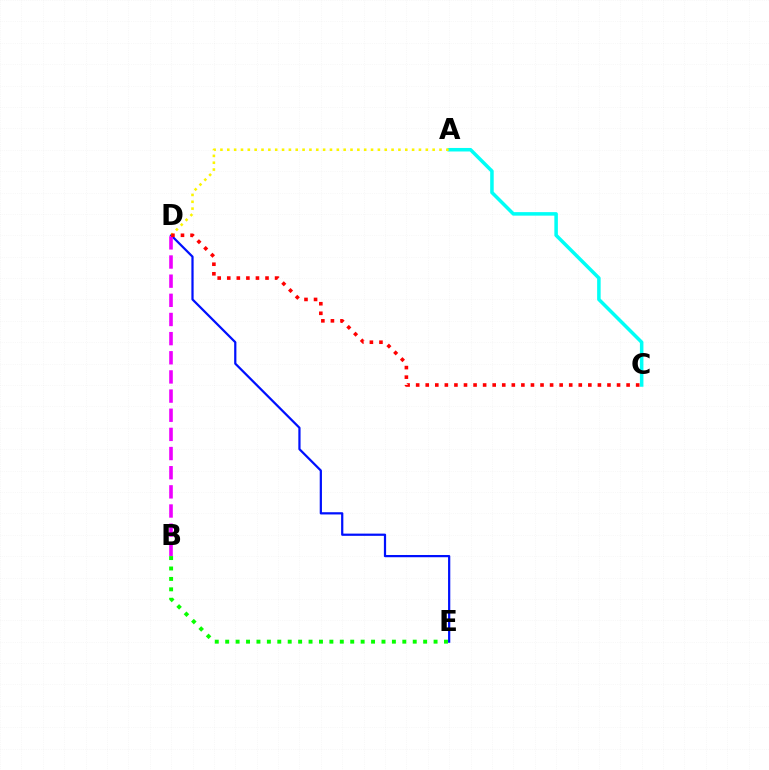{('A', 'C'): [{'color': '#00fff6', 'line_style': 'solid', 'thickness': 2.54}], ('D', 'E'): [{'color': '#0010ff', 'line_style': 'solid', 'thickness': 1.6}], ('A', 'D'): [{'color': '#fcf500', 'line_style': 'dotted', 'thickness': 1.86}], ('B', 'D'): [{'color': '#ee00ff', 'line_style': 'dashed', 'thickness': 2.6}], ('B', 'E'): [{'color': '#08ff00', 'line_style': 'dotted', 'thickness': 2.83}], ('C', 'D'): [{'color': '#ff0000', 'line_style': 'dotted', 'thickness': 2.6}]}